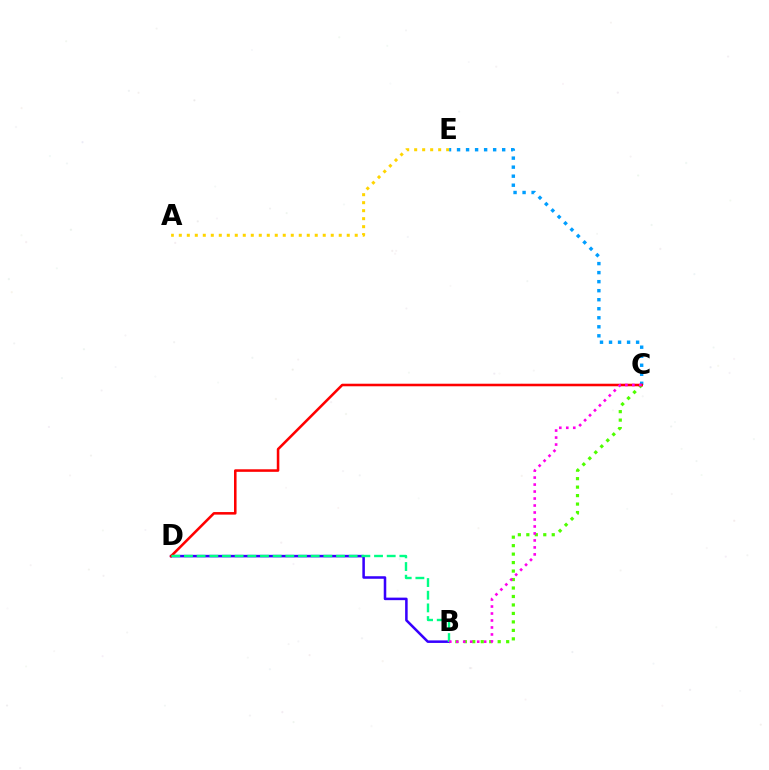{('A', 'E'): [{'color': '#ffd500', 'line_style': 'dotted', 'thickness': 2.17}], ('B', 'C'): [{'color': '#4fff00', 'line_style': 'dotted', 'thickness': 2.3}, {'color': '#ff00ed', 'line_style': 'dotted', 'thickness': 1.9}], ('B', 'D'): [{'color': '#3700ff', 'line_style': 'solid', 'thickness': 1.83}, {'color': '#00ff86', 'line_style': 'dashed', 'thickness': 1.72}], ('C', 'E'): [{'color': '#009eff', 'line_style': 'dotted', 'thickness': 2.45}], ('C', 'D'): [{'color': '#ff0000', 'line_style': 'solid', 'thickness': 1.84}]}